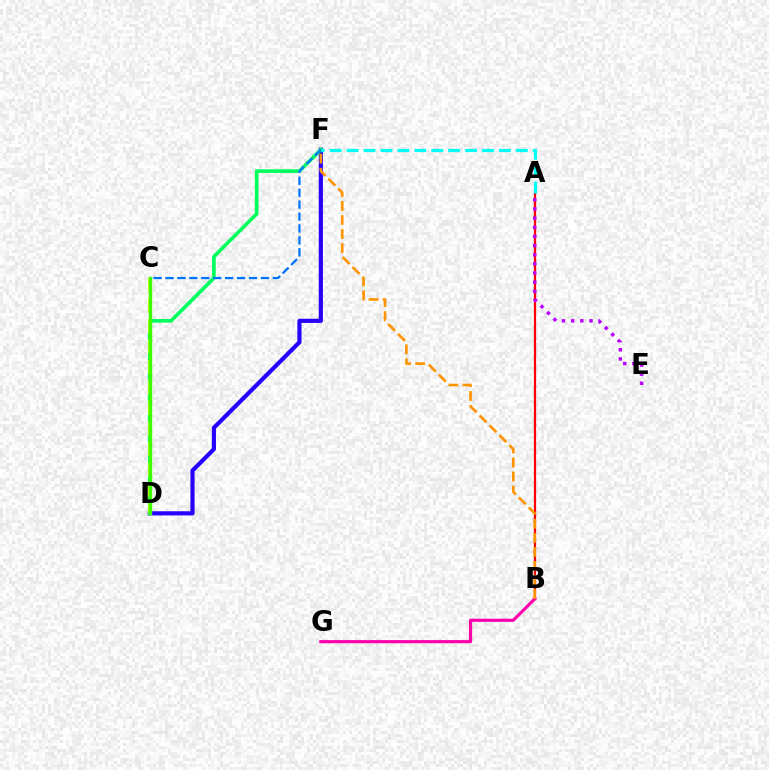{('D', 'F'): [{'color': '#2500ff', 'line_style': 'solid', 'thickness': 3.0}, {'color': '#00ff5c', 'line_style': 'solid', 'thickness': 2.61}], ('A', 'B'): [{'color': '#ff0000', 'line_style': 'solid', 'thickness': 1.62}], ('C', 'F'): [{'color': '#0074ff', 'line_style': 'dashed', 'thickness': 1.62}], ('B', 'G'): [{'color': '#ff00ac', 'line_style': 'solid', 'thickness': 2.27}], ('B', 'F'): [{'color': '#ff9400', 'line_style': 'dashed', 'thickness': 1.91}], ('A', 'F'): [{'color': '#00fff6', 'line_style': 'dashed', 'thickness': 2.3}], ('C', 'D'): [{'color': '#d1ff00', 'line_style': 'dashed', 'thickness': 2.78}, {'color': '#3dff00', 'line_style': 'solid', 'thickness': 2.45}], ('A', 'E'): [{'color': '#b900ff', 'line_style': 'dotted', 'thickness': 2.49}]}